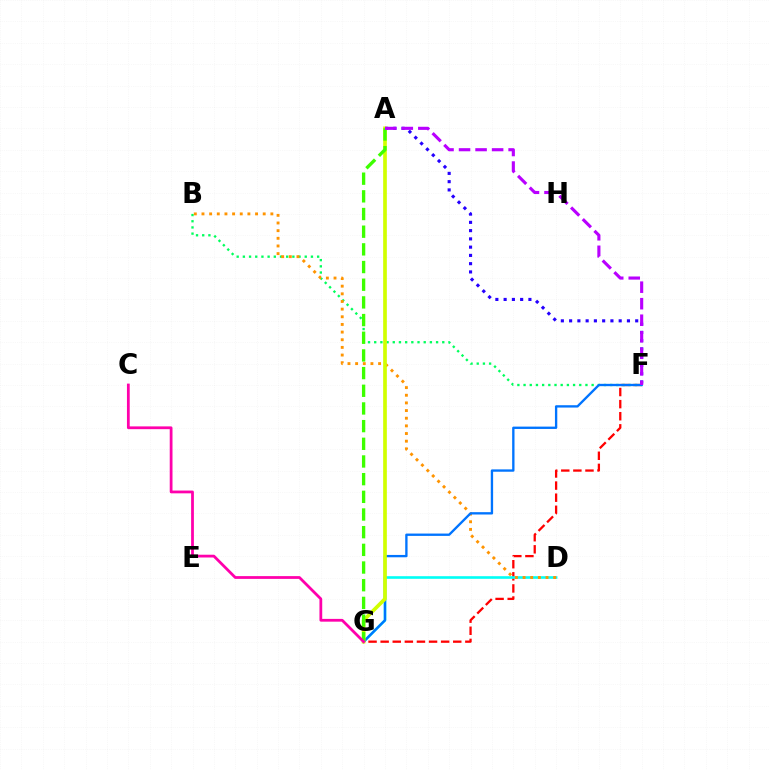{('A', 'F'): [{'color': '#2500ff', 'line_style': 'dotted', 'thickness': 2.24}, {'color': '#b900ff', 'line_style': 'dashed', 'thickness': 2.25}], ('F', 'G'): [{'color': '#ff0000', 'line_style': 'dashed', 'thickness': 1.64}, {'color': '#0074ff', 'line_style': 'solid', 'thickness': 1.69}], ('D', 'G'): [{'color': '#00fff6', 'line_style': 'solid', 'thickness': 1.89}], ('B', 'F'): [{'color': '#00ff5c', 'line_style': 'dotted', 'thickness': 1.68}], ('B', 'D'): [{'color': '#ff9400', 'line_style': 'dotted', 'thickness': 2.08}], ('A', 'G'): [{'color': '#d1ff00', 'line_style': 'solid', 'thickness': 2.65}, {'color': '#3dff00', 'line_style': 'dashed', 'thickness': 2.4}], ('C', 'G'): [{'color': '#ff00ac', 'line_style': 'solid', 'thickness': 2.0}]}